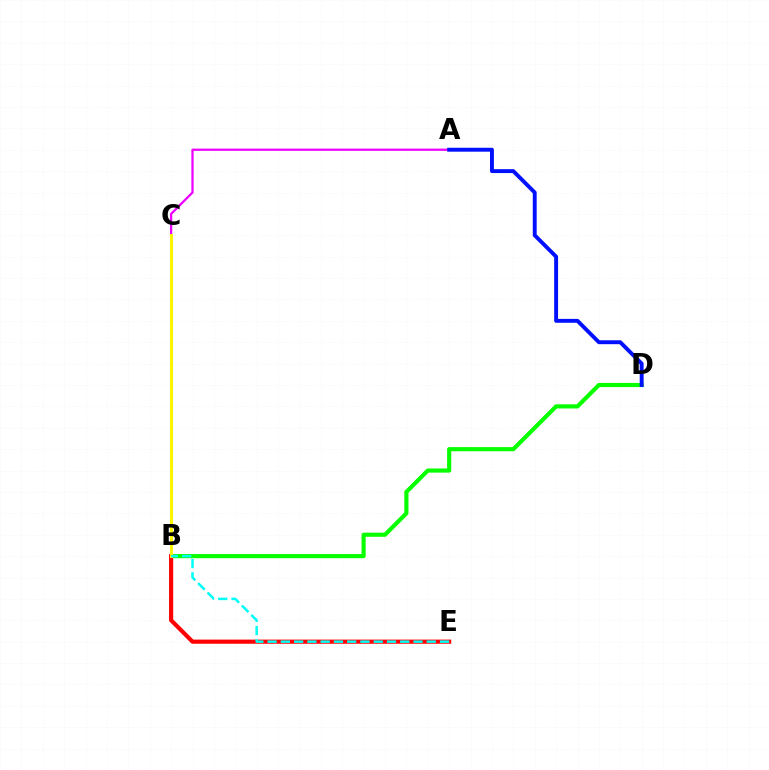{('B', 'D'): [{'color': '#08ff00', 'line_style': 'solid', 'thickness': 2.99}], ('A', 'C'): [{'color': '#ee00ff', 'line_style': 'solid', 'thickness': 1.63}], ('B', 'E'): [{'color': '#ff0000', 'line_style': 'solid', 'thickness': 2.99}, {'color': '#00fff6', 'line_style': 'dashed', 'thickness': 1.8}], ('A', 'D'): [{'color': '#0010ff', 'line_style': 'solid', 'thickness': 2.81}], ('B', 'C'): [{'color': '#fcf500', 'line_style': 'solid', 'thickness': 2.19}]}